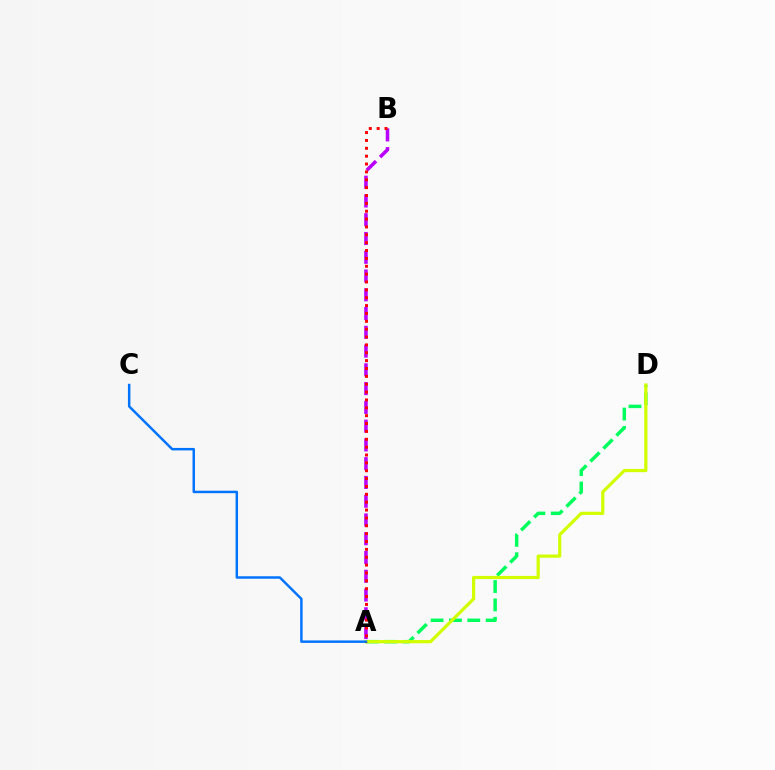{('A', 'B'): [{'color': '#b900ff', 'line_style': 'dashed', 'thickness': 2.55}, {'color': '#ff0000', 'line_style': 'dotted', 'thickness': 2.14}], ('A', 'D'): [{'color': '#00ff5c', 'line_style': 'dashed', 'thickness': 2.5}, {'color': '#d1ff00', 'line_style': 'solid', 'thickness': 2.3}], ('A', 'C'): [{'color': '#0074ff', 'line_style': 'solid', 'thickness': 1.78}]}